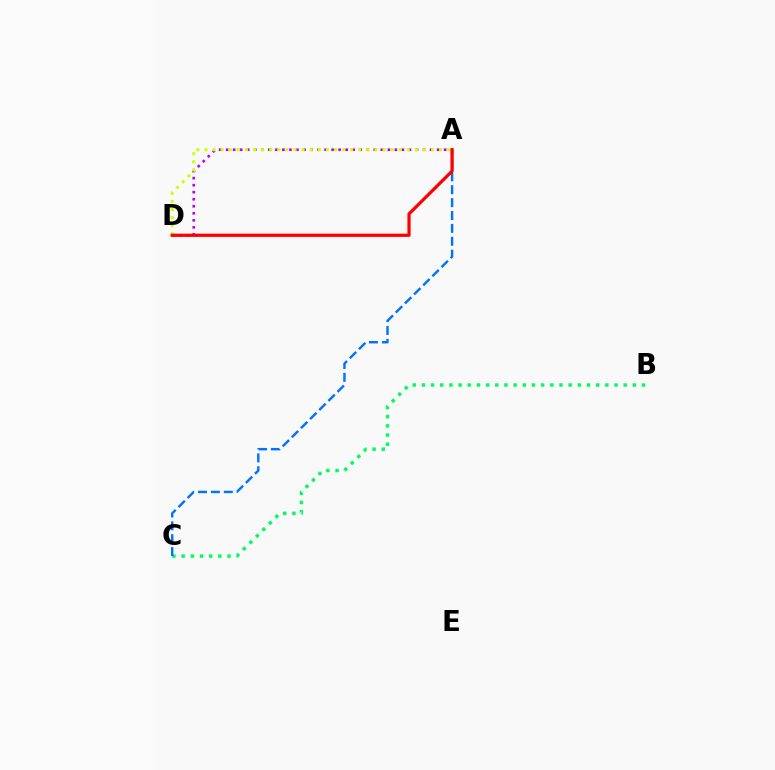{('A', 'D'): [{'color': '#b900ff', 'line_style': 'dotted', 'thickness': 1.91}, {'color': '#d1ff00', 'line_style': 'dotted', 'thickness': 2.2}, {'color': '#ff0000', 'line_style': 'solid', 'thickness': 2.32}], ('B', 'C'): [{'color': '#00ff5c', 'line_style': 'dotted', 'thickness': 2.49}], ('A', 'C'): [{'color': '#0074ff', 'line_style': 'dashed', 'thickness': 1.75}]}